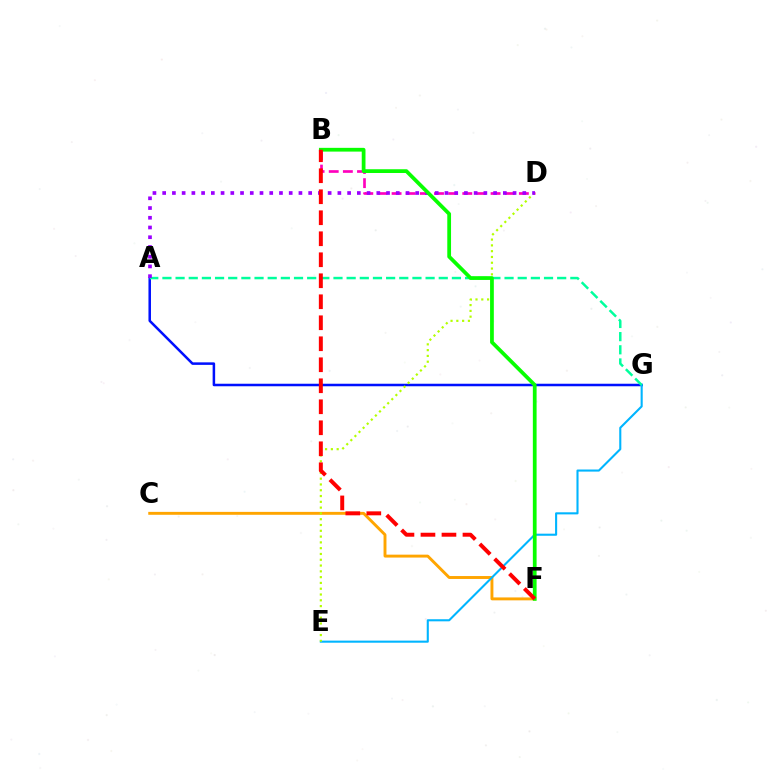{('C', 'F'): [{'color': '#ffa500', 'line_style': 'solid', 'thickness': 2.1}], ('B', 'D'): [{'color': '#ff00bd', 'line_style': 'dashed', 'thickness': 1.92}], ('A', 'G'): [{'color': '#0010ff', 'line_style': 'solid', 'thickness': 1.81}, {'color': '#00ff9d', 'line_style': 'dashed', 'thickness': 1.79}], ('E', 'G'): [{'color': '#00b5ff', 'line_style': 'solid', 'thickness': 1.51}], ('D', 'E'): [{'color': '#b3ff00', 'line_style': 'dotted', 'thickness': 1.57}], ('A', 'D'): [{'color': '#9b00ff', 'line_style': 'dotted', 'thickness': 2.64}], ('B', 'F'): [{'color': '#08ff00', 'line_style': 'solid', 'thickness': 2.7}, {'color': '#ff0000', 'line_style': 'dashed', 'thickness': 2.85}]}